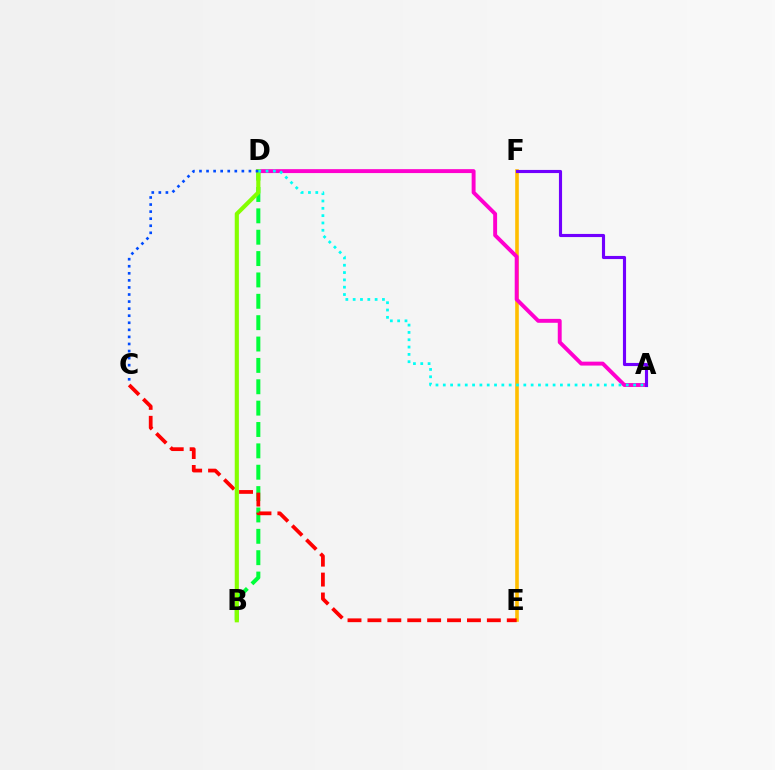{('E', 'F'): [{'color': '#ffbd00', 'line_style': 'solid', 'thickness': 2.6}], ('B', 'D'): [{'color': '#00ff39', 'line_style': 'dashed', 'thickness': 2.9}, {'color': '#84ff00', 'line_style': 'solid', 'thickness': 2.98}], ('C', 'E'): [{'color': '#ff0000', 'line_style': 'dashed', 'thickness': 2.7}], ('A', 'D'): [{'color': '#ff00cf', 'line_style': 'solid', 'thickness': 2.82}, {'color': '#00fff6', 'line_style': 'dotted', 'thickness': 1.99}], ('A', 'F'): [{'color': '#7200ff', 'line_style': 'solid', 'thickness': 2.25}], ('C', 'D'): [{'color': '#004bff', 'line_style': 'dotted', 'thickness': 1.92}]}